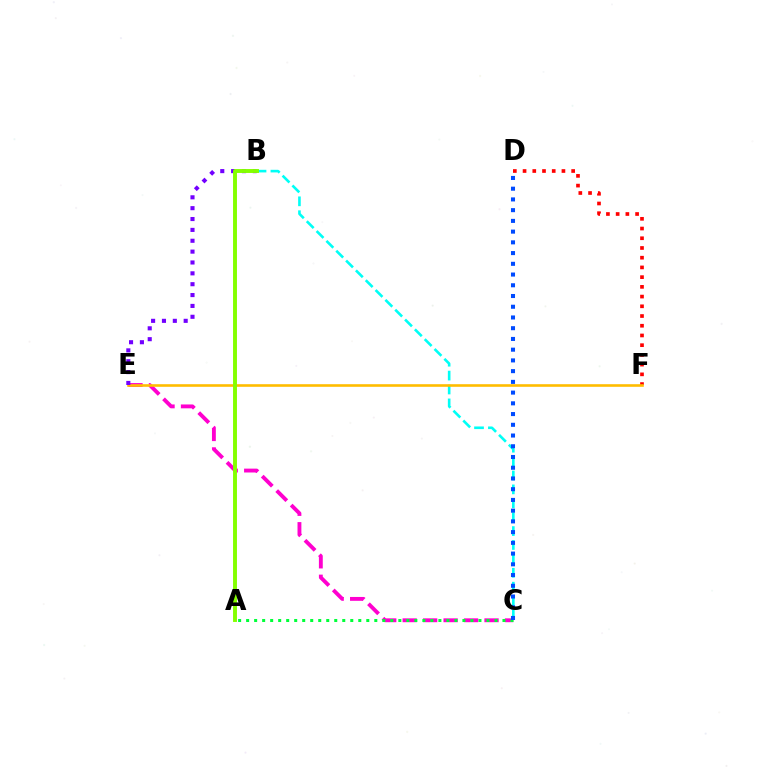{('C', 'E'): [{'color': '#ff00cf', 'line_style': 'dashed', 'thickness': 2.78}], ('B', 'C'): [{'color': '#00fff6', 'line_style': 'dashed', 'thickness': 1.89}], ('A', 'C'): [{'color': '#00ff39', 'line_style': 'dotted', 'thickness': 2.18}], ('C', 'D'): [{'color': '#004bff', 'line_style': 'dotted', 'thickness': 2.92}], ('D', 'F'): [{'color': '#ff0000', 'line_style': 'dotted', 'thickness': 2.64}], ('E', 'F'): [{'color': '#ffbd00', 'line_style': 'solid', 'thickness': 1.88}], ('B', 'E'): [{'color': '#7200ff', 'line_style': 'dotted', 'thickness': 2.95}], ('A', 'B'): [{'color': '#84ff00', 'line_style': 'solid', 'thickness': 2.82}]}